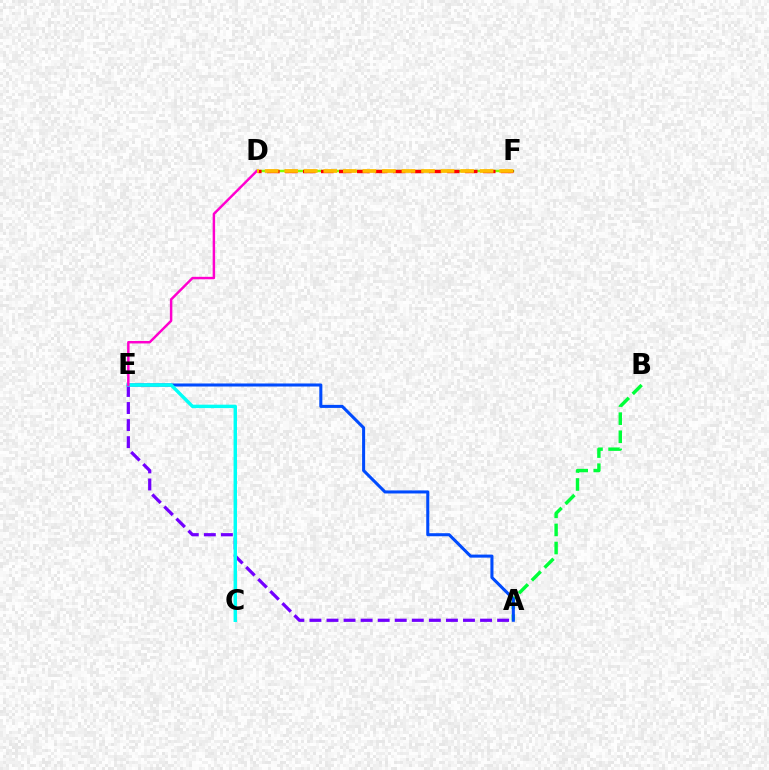{('A', 'B'): [{'color': '#00ff39', 'line_style': 'dashed', 'thickness': 2.46}], ('A', 'E'): [{'color': '#004bff', 'line_style': 'solid', 'thickness': 2.19}, {'color': '#7200ff', 'line_style': 'dashed', 'thickness': 2.32}], ('D', 'F'): [{'color': '#84ff00', 'line_style': 'solid', 'thickness': 1.77}, {'color': '#ff0000', 'line_style': 'dashed', 'thickness': 2.44}, {'color': '#ffbd00', 'line_style': 'dashed', 'thickness': 2.65}], ('C', 'E'): [{'color': '#00fff6', 'line_style': 'solid', 'thickness': 2.46}], ('D', 'E'): [{'color': '#ff00cf', 'line_style': 'solid', 'thickness': 1.77}]}